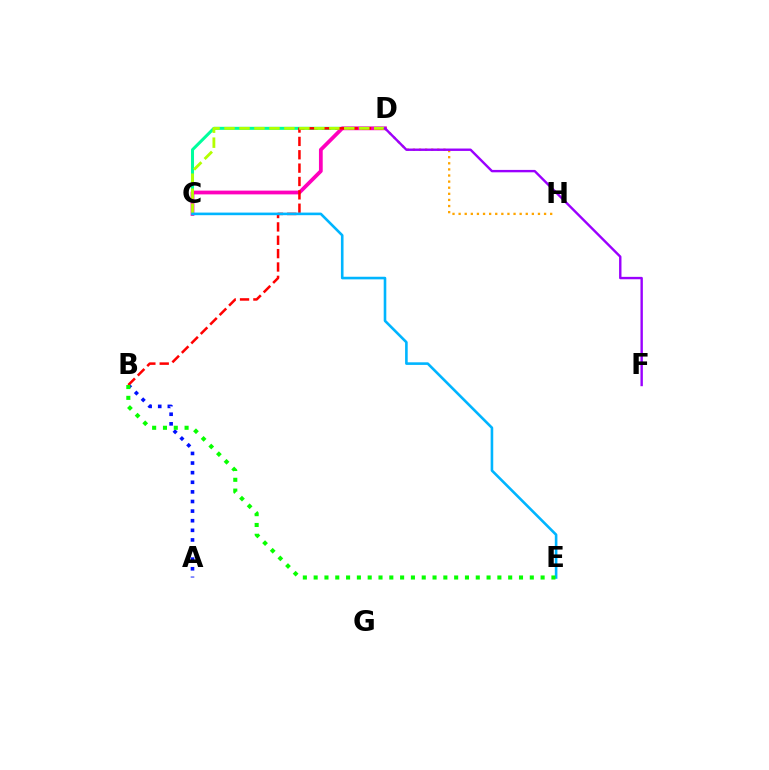{('A', 'B'): [{'color': '#0010ff', 'line_style': 'dotted', 'thickness': 2.61}], ('C', 'D'): [{'color': '#00ff9d', 'line_style': 'solid', 'thickness': 2.18}, {'color': '#ff00bd', 'line_style': 'solid', 'thickness': 2.71}, {'color': '#b3ff00', 'line_style': 'dashed', 'thickness': 2.03}], ('D', 'H'): [{'color': '#ffa500', 'line_style': 'dotted', 'thickness': 1.66}], ('B', 'D'): [{'color': '#ff0000', 'line_style': 'dashed', 'thickness': 1.82}], ('C', 'E'): [{'color': '#00b5ff', 'line_style': 'solid', 'thickness': 1.88}], ('D', 'F'): [{'color': '#9b00ff', 'line_style': 'solid', 'thickness': 1.73}], ('B', 'E'): [{'color': '#08ff00', 'line_style': 'dotted', 'thickness': 2.94}]}